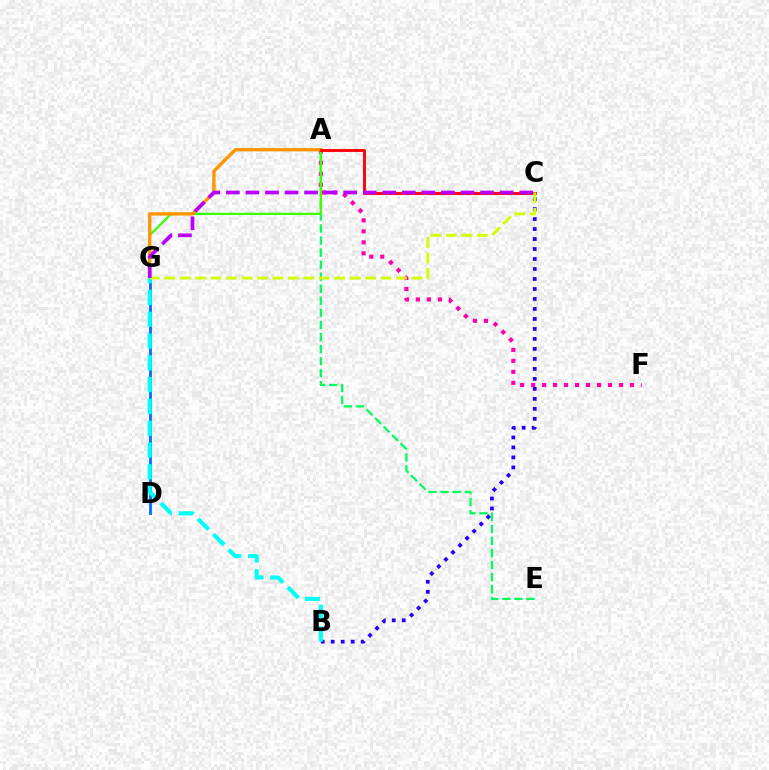{('A', 'F'): [{'color': '#ff00ac', 'line_style': 'dotted', 'thickness': 2.98}], ('A', 'E'): [{'color': '#00ff5c', 'line_style': 'dashed', 'thickness': 1.64}], ('D', 'G'): [{'color': '#0074ff', 'line_style': 'solid', 'thickness': 2.05}], ('A', 'G'): [{'color': '#3dff00', 'line_style': 'solid', 'thickness': 1.62}, {'color': '#ff9400', 'line_style': 'solid', 'thickness': 2.39}], ('B', 'C'): [{'color': '#2500ff', 'line_style': 'dotted', 'thickness': 2.71}], ('B', 'G'): [{'color': '#00fff6', 'line_style': 'dashed', 'thickness': 2.96}], ('A', 'C'): [{'color': '#ff0000', 'line_style': 'solid', 'thickness': 2.07}], ('C', 'G'): [{'color': '#d1ff00', 'line_style': 'dashed', 'thickness': 2.1}, {'color': '#b900ff', 'line_style': 'dashed', 'thickness': 2.66}]}